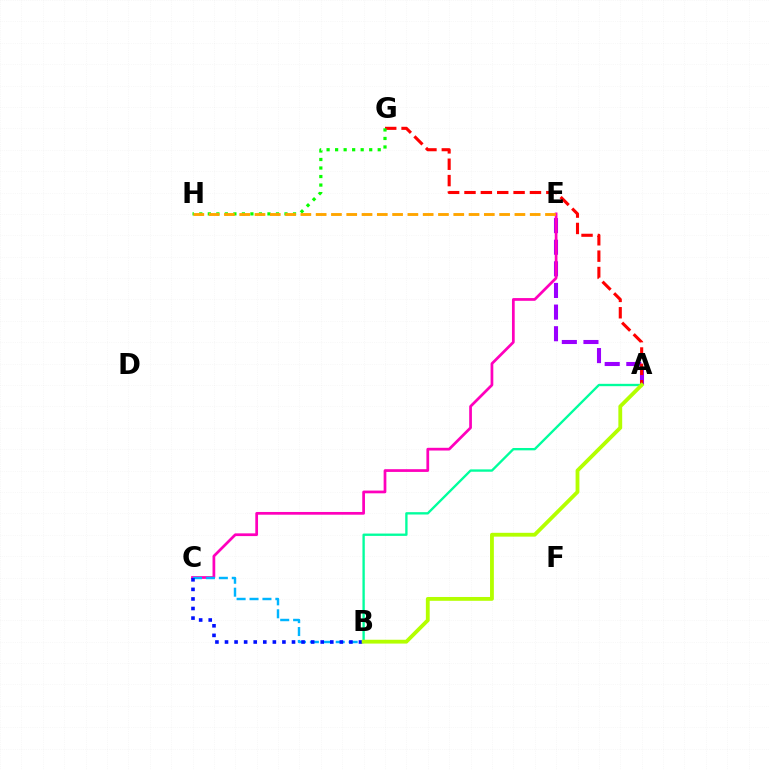{('A', 'E'): [{'color': '#9b00ff', 'line_style': 'dashed', 'thickness': 2.94}], ('A', 'G'): [{'color': '#ff0000', 'line_style': 'dashed', 'thickness': 2.22}], ('C', 'E'): [{'color': '#ff00bd', 'line_style': 'solid', 'thickness': 1.97}], ('A', 'B'): [{'color': '#00ff9d', 'line_style': 'solid', 'thickness': 1.69}, {'color': '#b3ff00', 'line_style': 'solid', 'thickness': 2.75}], ('G', 'H'): [{'color': '#08ff00', 'line_style': 'dotted', 'thickness': 2.31}], ('B', 'C'): [{'color': '#00b5ff', 'line_style': 'dashed', 'thickness': 1.76}, {'color': '#0010ff', 'line_style': 'dotted', 'thickness': 2.6}], ('E', 'H'): [{'color': '#ffa500', 'line_style': 'dashed', 'thickness': 2.08}]}